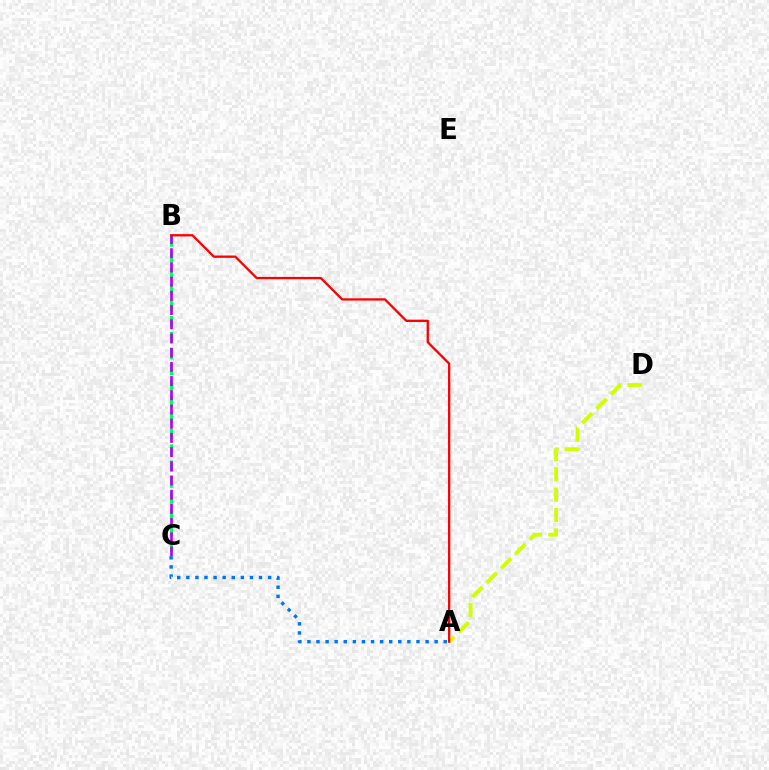{('B', 'C'): [{'color': '#00ff5c', 'line_style': 'dashed', 'thickness': 2.18}, {'color': '#b900ff', 'line_style': 'dashed', 'thickness': 1.93}], ('A', 'D'): [{'color': '#d1ff00', 'line_style': 'dashed', 'thickness': 2.77}], ('A', 'C'): [{'color': '#0074ff', 'line_style': 'dotted', 'thickness': 2.47}], ('A', 'B'): [{'color': '#ff0000', 'line_style': 'solid', 'thickness': 1.66}]}